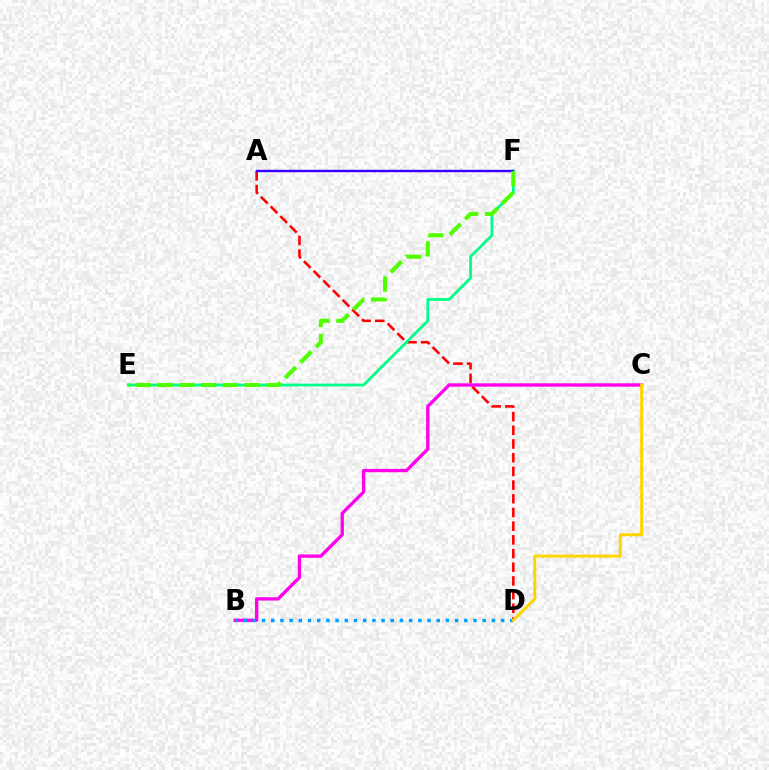{('A', 'D'): [{'color': '#ff0000', 'line_style': 'dashed', 'thickness': 1.86}], ('E', 'F'): [{'color': '#00ff86', 'line_style': 'solid', 'thickness': 2.01}, {'color': '#4fff00', 'line_style': 'dashed', 'thickness': 2.96}], ('B', 'C'): [{'color': '#ff00ed', 'line_style': 'solid', 'thickness': 2.4}], ('B', 'D'): [{'color': '#009eff', 'line_style': 'dotted', 'thickness': 2.5}], ('C', 'D'): [{'color': '#ffd500', 'line_style': 'solid', 'thickness': 2.17}], ('A', 'F'): [{'color': '#3700ff', 'line_style': 'solid', 'thickness': 1.73}]}